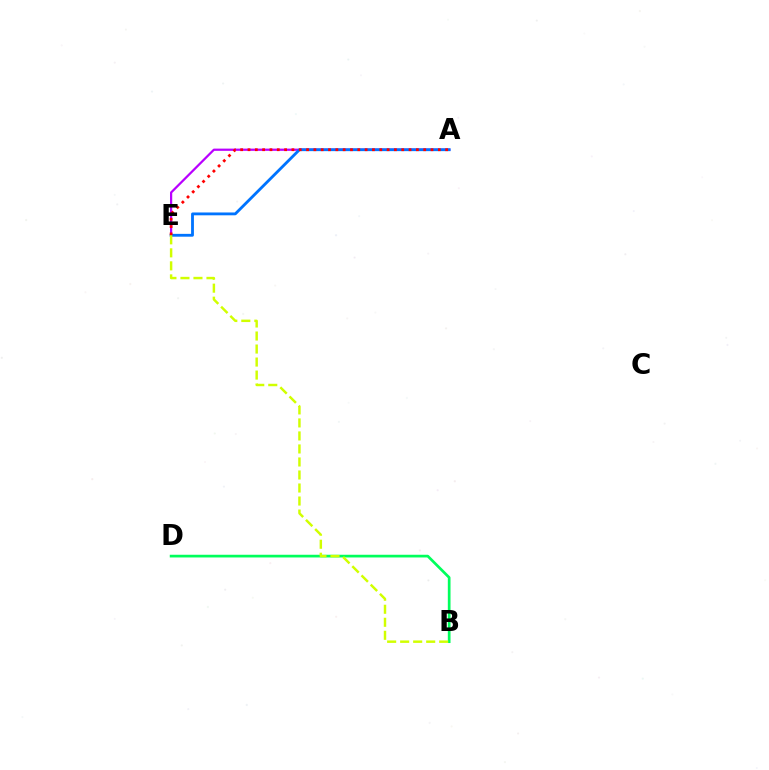{('A', 'E'): [{'color': '#b900ff', 'line_style': 'solid', 'thickness': 1.61}, {'color': '#0074ff', 'line_style': 'solid', 'thickness': 2.04}, {'color': '#ff0000', 'line_style': 'dotted', 'thickness': 1.99}], ('B', 'D'): [{'color': '#00ff5c', 'line_style': 'solid', 'thickness': 1.95}], ('B', 'E'): [{'color': '#d1ff00', 'line_style': 'dashed', 'thickness': 1.77}]}